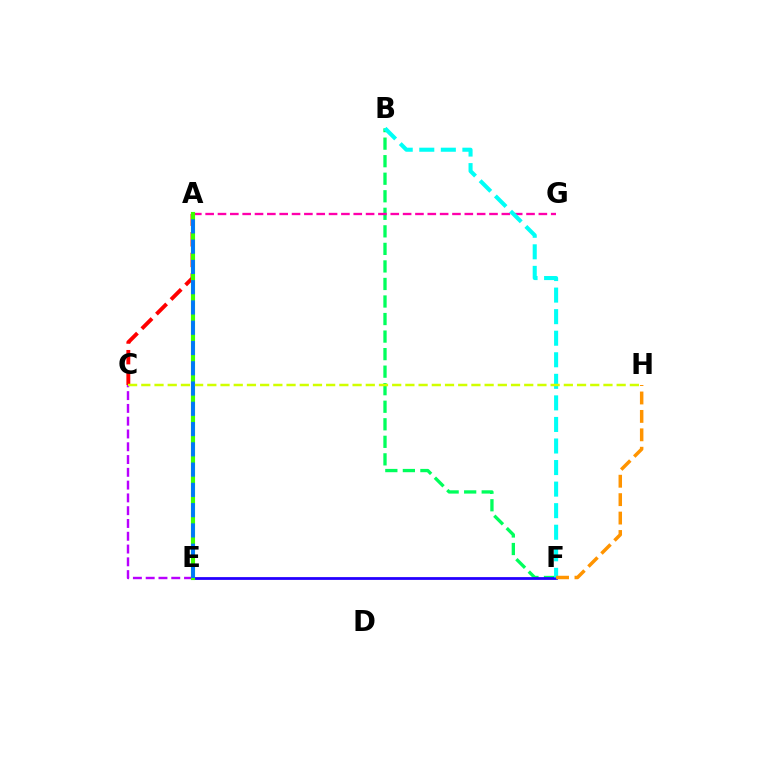{('C', 'E'): [{'color': '#b900ff', 'line_style': 'dashed', 'thickness': 1.74}], ('A', 'C'): [{'color': '#ff0000', 'line_style': 'dashed', 'thickness': 2.8}], ('B', 'F'): [{'color': '#00ff5c', 'line_style': 'dashed', 'thickness': 2.38}, {'color': '#00fff6', 'line_style': 'dashed', 'thickness': 2.93}], ('A', 'G'): [{'color': '#ff00ac', 'line_style': 'dashed', 'thickness': 1.68}], ('E', 'F'): [{'color': '#2500ff', 'line_style': 'solid', 'thickness': 2.01}], ('A', 'E'): [{'color': '#3dff00', 'line_style': 'solid', 'thickness': 2.96}, {'color': '#0074ff', 'line_style': 'dashed', 'thickness': 2.75}], ('F', 'H'): [{'color': '#ff9400', 'line_style': 'dashed', 'thickness': 2.5}], ('C', 'H'): [{'color': '#d1ff00', 'line_style': 'dashed', 'thickness': 1.79}]}